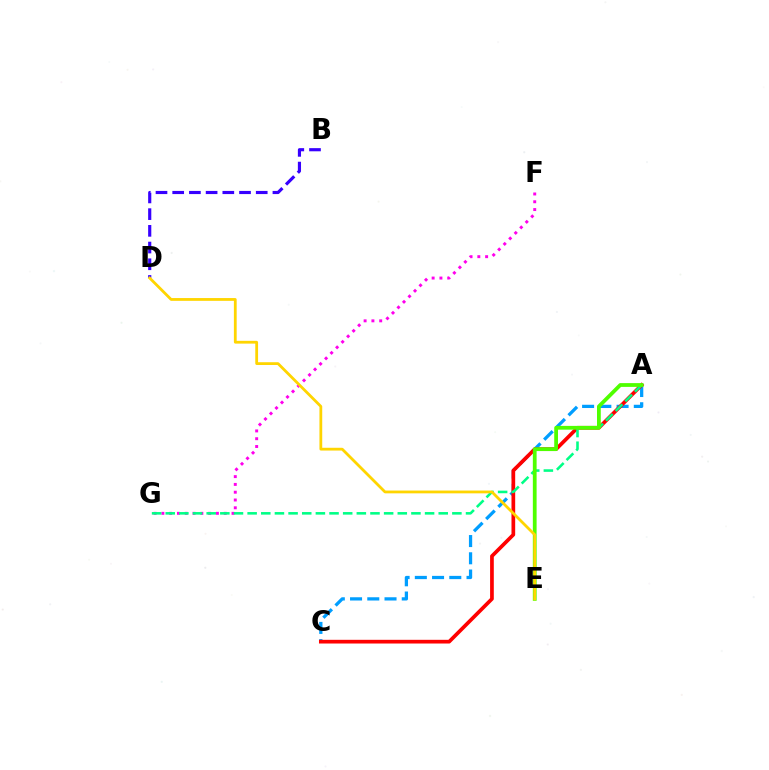{('A', 'C'): [{'color': '#009eff', 'line_style': 'dashed', 'thickness': 2.34}, {'color': '#ff0000', 'line_style': 'solid', 'thickness': 2.66}], ('F', 'G'): [{'color': '#ff00ed', 'line_style': 'dotted', 'thickness': 2.12}], ('A', 'G'): [{'color': '#00ff86', 'line_style': 'dashed', 'thickness': 1.85}], ('A', 'E'): [{'color': '#4fff00', 'line_style': 'solid', 'thickness': 2.72}], ('B', 'D'): [{'color': '#3700ff', 'line_style': 'dashed', 'thickness': 2.27}], ('D', 'E'): [{'color': '#ffd500', 'line_style': 'solid', 'thickness': 2.01}]}